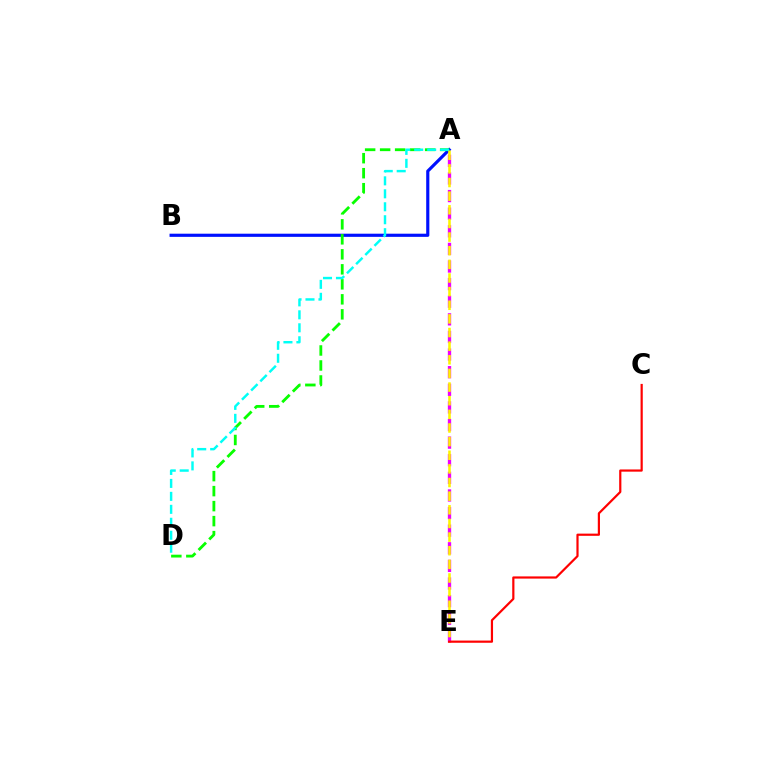{('A', 'B'): [{'color': '#0010ff', 'line_style': 'solid', 'thickness': 2.27}], ('A', 'D'): [{'color': '#08ff00', 'line_style': 'dashed', 'thickness': 2.04}, {'color': '#00fff6', 'line_style': 'dashed', 'thickness': 1.76}], ('A', 'E'): [{'color': '#ee00ff', 'line_style': 'dashed', 'thickness': 2.39}, {'color': '#fcf500', 'line_style': 'dashed', 'thickness': 1.85}], ('C', 'E'): [{'color': '#ff0000', 'line_style': 'solid', 'thickness': 1.58}]}